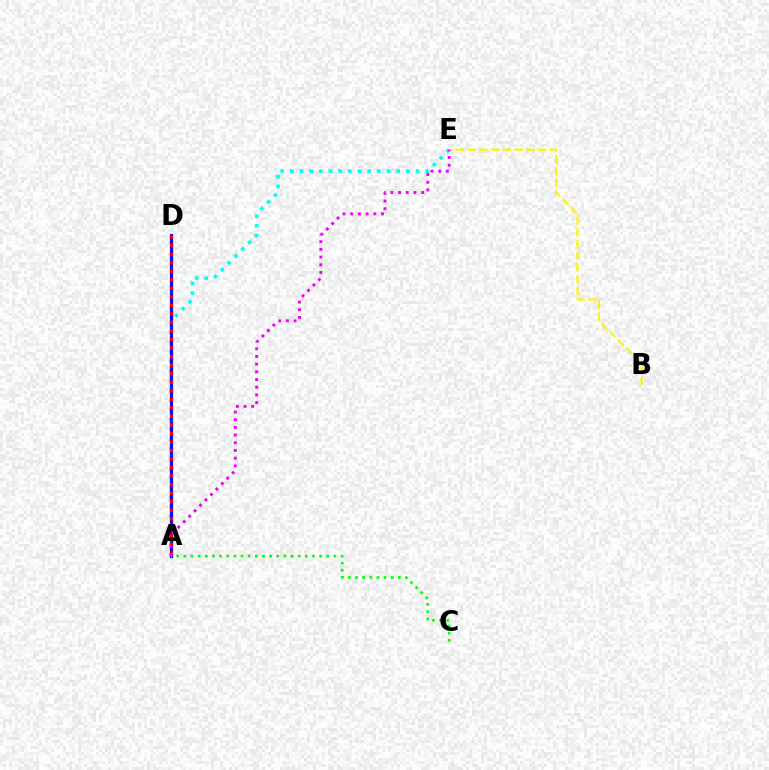{('A', 'E'): [{'color': '#00fff6', 'line_style': 'dotted', 'thickness': 2.63}, {'color': '#ee00ff', 'line_style': 'dotted', 'thickness': 2.09}], ('A', 'D'): [{'color': '#0010ff', 'line_style': 'solid', 'thickness': 2.31}, {'color': '#ff0000', 'line_style': 'dotted', 'thickness': 2.32}], ('A', 'C'): [{'color': '#08ff00', 'line_style': 'dotted', 'thickness': 1.94}], ('B', 'E'): [{'color': '#fcf500', 'line_style': 'dashed', 'thickness': 1.59}]}